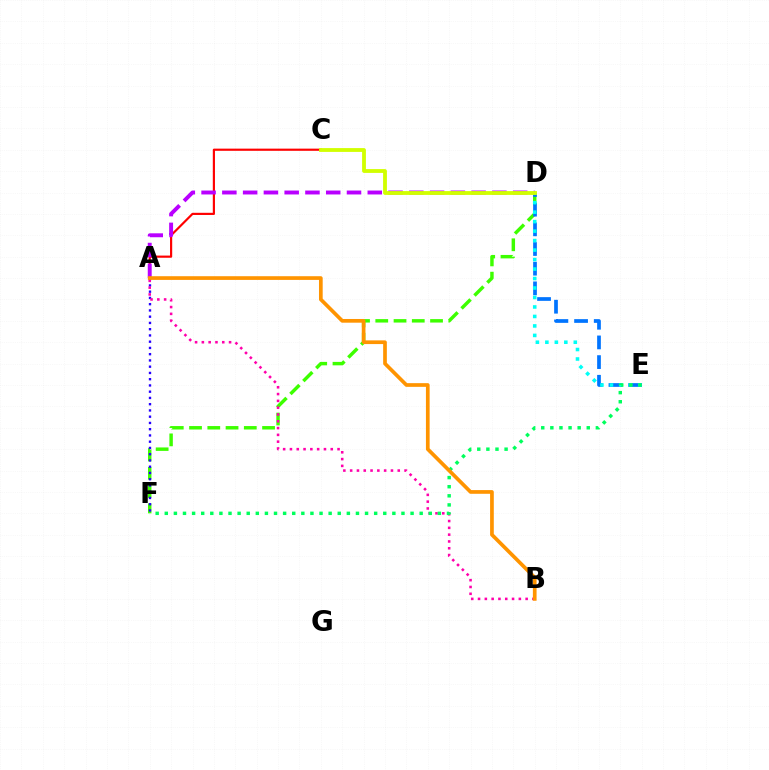{('A', 'C'): [{'color': '#ff0000', 'line_style': 'solid', 'thickness': 1.57}], ('D', 'F'): [{'color': '#3dff00', 'line_style': 'dashed', 'thickness': 2.48}], ('A', 'F'): [{'color': '#2500ff', 'line_style': 'dotted', 'thickness': 1.7}], ('D', 'E'): [{'color': '#0074ff', 'line_style': 'dashed', 'thickness': 2.67}, {'color': '#00fff6', 'line_style': 'dotted', 'thickness': 2.58}], ('A', 'D'): [{'color': '#b900ff', 'line_style': 'dashed', 'thickness': 2.82}], ('A', 'B'): [{'color': '#ff00ac', 'line_style': 'dotted', 'thickness': 1.85}, {'color': '#ff9400', 'line_style': 'solid', 'thickness': 2.66}], ('E', 'F'): [{'color': '#00ff5c', 'line_style': 'dotted', 'thickness': 2.47}], ('C', 'D'): [{'color': '#d1ff00', 'line_style': 'solid', 'thickness': 2.75}]}